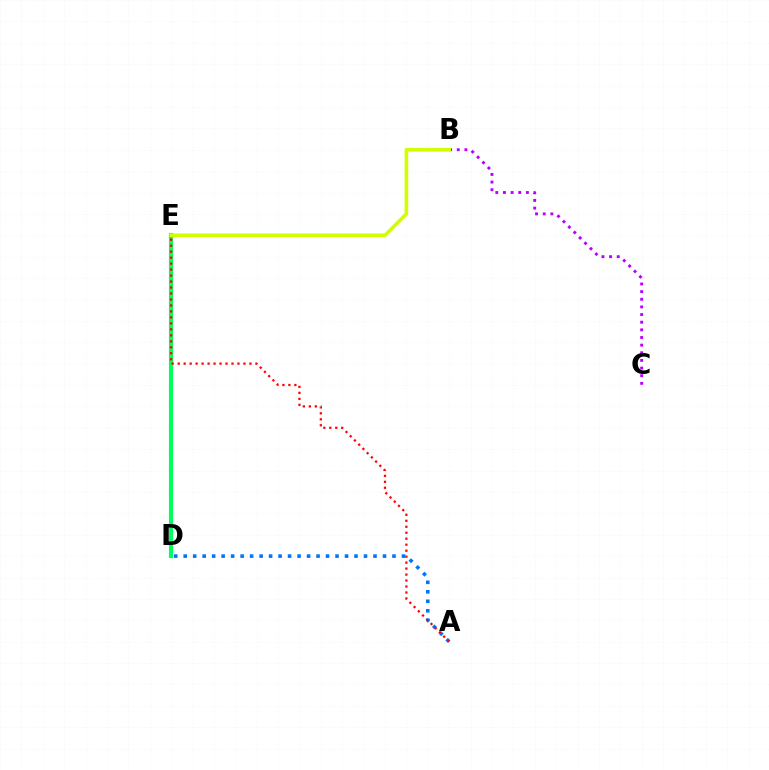{('D', 'E'): [{'color': '#00ff5c', 'line_style': 'solid', 'thickness': 2.99}], ('A', 'D'): [{'color': '#0074ff', 'line_style': 'dotted', 'thickness': 2.58}], ('A', 'E'): [{'color': '#ff0000', 'line_style': 'dotted', 'thickness': 1.62}], ('B', 'C'): [{'color': '#b900ff', 'line_style': 'dotted', 'thickness': 2.08}], ('B', 'E'): [{'color': '#d1ff00', 'line_style': 'solid', 'thickness': 2.62}]}